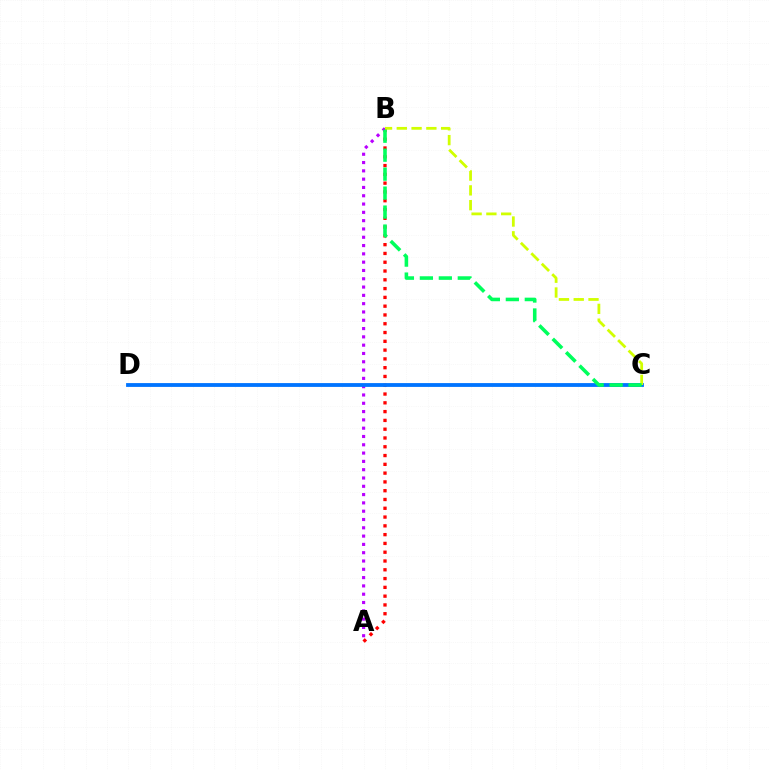{('A', 'B'): [{'color': '#ff0000', 'line_style': 'dotted', 'thickness': 2.39}, {'color': '#b900ff', 'line_style': 'dotted', 'thickness': 2.26}], ('C', 'D'): [{'color': '#0074ff', 'line_style': 'solid', 'thickness': 2.74}], ('B', 'C'): [{'color': '#d1ff00', 'line_style': 'dashed', 'thickness': 2.01}, {'color': '#00ff5c', 'line_style': 'dashed', 'thickness': 2.58}]}